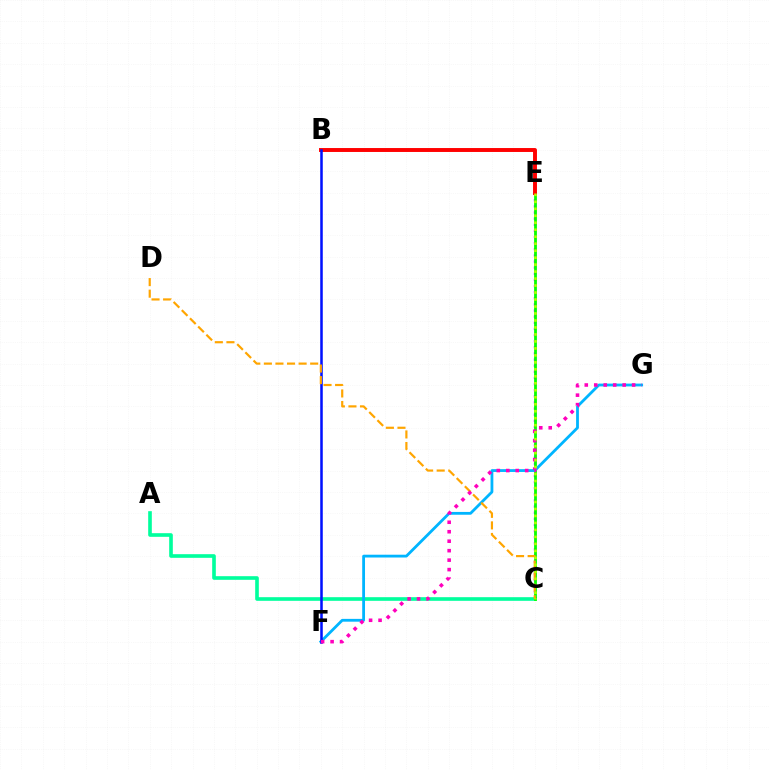{('C', 'E'): [{'color': '#9b00ff', 'line_style': 'dotted', 'thickness': 1.66}, {'color': '#08ff00', 'line_style': 'solid', 'thickness': 2.01}, {'color': '#b3ff00', 'line_style': 'dotted', 'thickness': 1.9}], ('A', 'C'): [{'color': '#00ff9d', 'line_style': 'solid', 'thickness': 2.61}], ('F', 'G'): [{'color': '#00b5ff', 'line_style': 'solid', 'thickness': 2.02}, {'color': '#ff00bd', 'line_style': 'dotted', 'thickness': 2.57}], ('B', 'E'): [{'color': '#ff0000', 'line_style': 'solid', 'thickness': 2.82}], ('B', 'F'): [{'color': '#0010ff', 'line_style': 'solid', 'thickness': 1.82}], ('C', 'D'): [{'color': '#ffa500', 'line_style': 'dashed', 'thickness': 1.57}]}